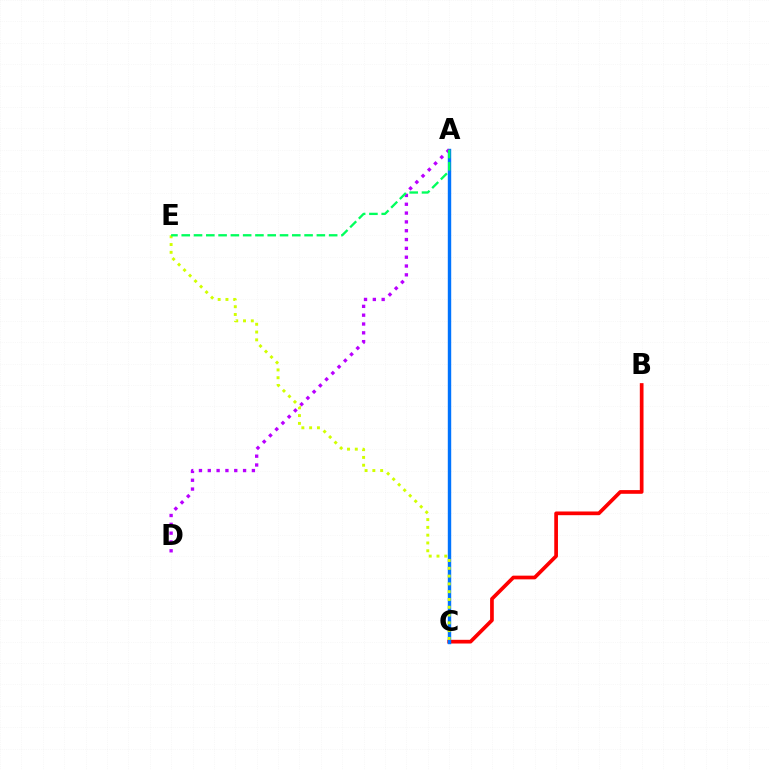{('B', 'C'): [{'color': '#ff0000', 'line_style': 'solid', 'thickness': 2.66}], ('A', 'C'): [{'color': '#0074ff', 'line_style': 'solid', 'thickness': 2.45}], ('A', 'D'): [{'color': '#b900ff', 'line_style': 'dotted', 'thickness': 2.4}], ('C', 'E'): [{'color': '#d1ff00', 'line_style': 'dotted', 'thickness': 2.12}], ('A', 'E'): [{'color': '#00ff5c', 'line_style': 'dashed', 'thickness': 1.67}]}